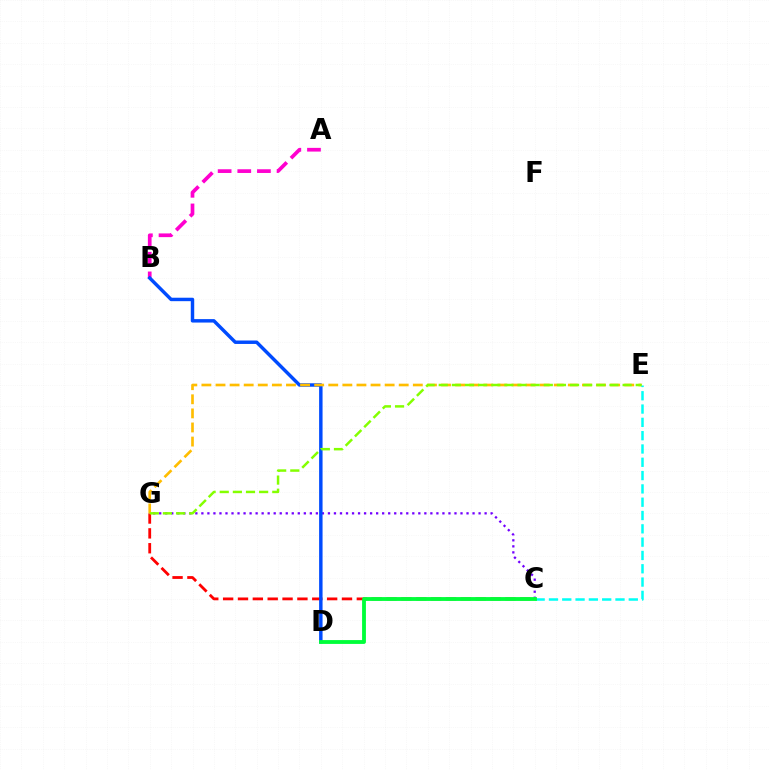{('C', 'G'): [{'color': '#ff0000', 'line_style': 'dashed', 'thickness': 2.02}, {'color': '#7200ff', 'line_style': 'dotted', 'thickness': 1.64}], ('A', 'B'): [{'color': '#ff00cf', 'line_style': 'dashed', 'thickness': 2.67}], ('B', 'D'): [{'color': '#004bff', 'line_style': 'solid', 'thickness': 2.48}], ('E', 'G'): [{'color': '#ffbd00', 'line_style': 'dashed', 'thickness': 1.91}, {'color': '#84ff00', 'line_style': 'dashed', 'thickness': 1.78}], ('C', 'E'): [{'color': '#00fff6', 'line_style': 'dashed', 'thickness': 1.81}], ('C', 'D'): [{'color': '#00ff39', 'line_style': 'solid', 'thickness': 2.76}]}